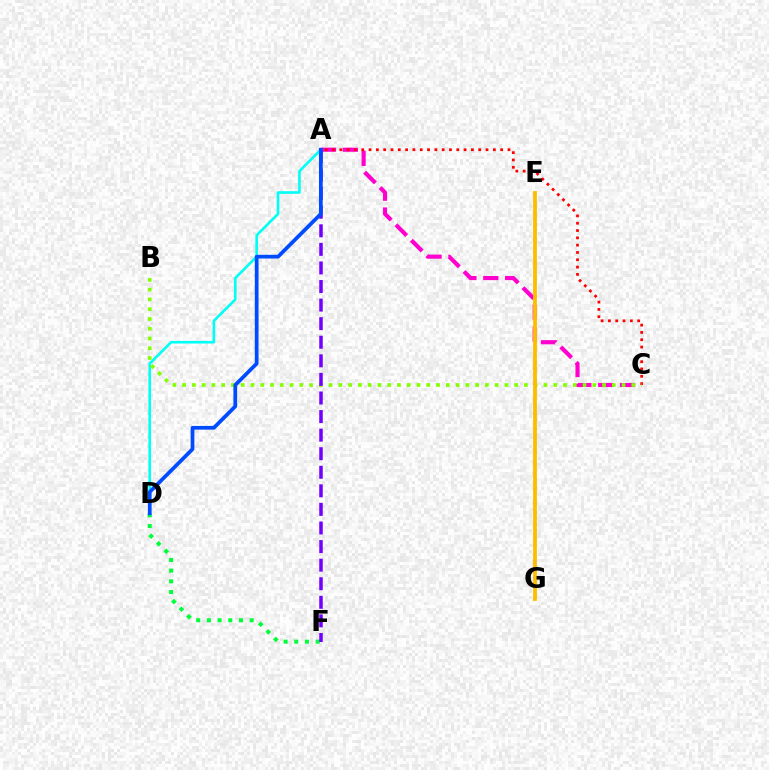{('D', 'F'): [{'color': '#00ff39', 'line_style': 'dotted', 'thickness': 2.91}], ('A', 'C'): [{'color': '#ff00cf', 'line_style': 'dashed', 'thickness': 2.97}, {'color': '#ff0000', 'line_style': 'dotted', 'thickness': 1.99}], ('A', 'D'): [{'color': '#00fff6', 'line_style': 'solid', 'thickness': 1.89}, {'color': '#004bff', 'line_style': 'solid', 'thickness': 2.69}], ('B', 'C'): [{'color': '#84ff00', 'line_style': 'dotted', 'thickness': 2.65}], ('E', 'G'): [{'color': '#ffbd00', 'line_style': 'solid', 'thickness': 2.75}], ('A', 'F'): [{'color': '#7200ff', 'line_style': 'dashed', 'thickness': 2.52}]}